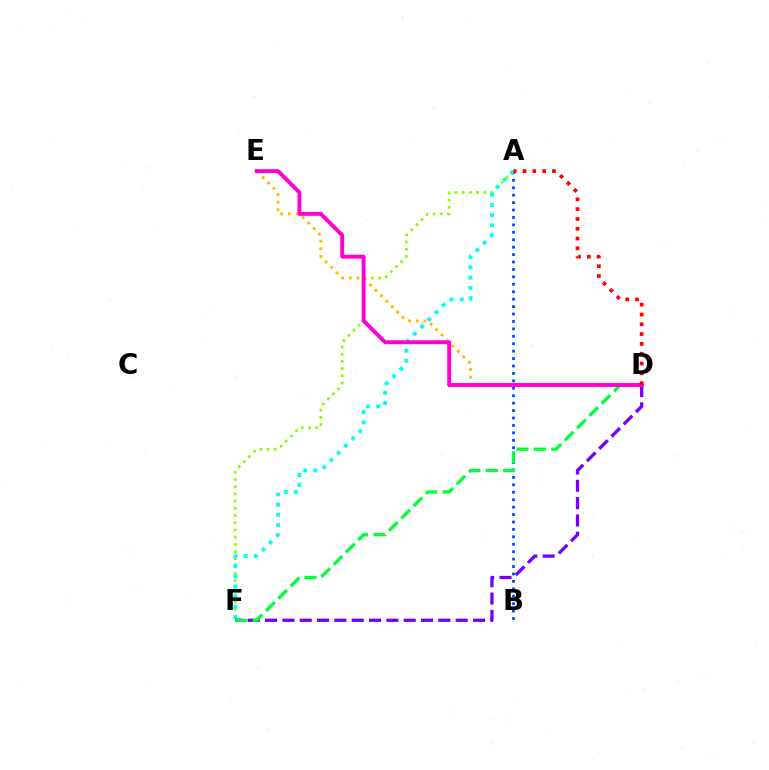{('D', 'E'): [{'color': '#ffbd00', 'line_style': 'dotted', 'thickness': 2.09}, {'color': '#ff00cf', 'line_style': 'solid', 'thickness': 2.8}], ('A', 'F'): [{'color': '#84ff00', 'line_style': 'dotted', 'thickness': 1.96}, {'color': '#00fff6', 'line_style': 'dotted', 'thickness': 2.77}], ('A', 'B'): [{'color': '#004bff', 'line_style': 'dotted', 'thickness': 2.02}], ('D', 'F'): [{'color': '#7200ff', 'line_style': 'dashed', 'thickness': 2.35}, {'color': '#00ff39', 'line_style': 'dashed', 'thickness': 2.36}], ('A', 'D'): [{'color': '#ff0000', 'line_style': 'dotted', 'thickness': 2.67}]}